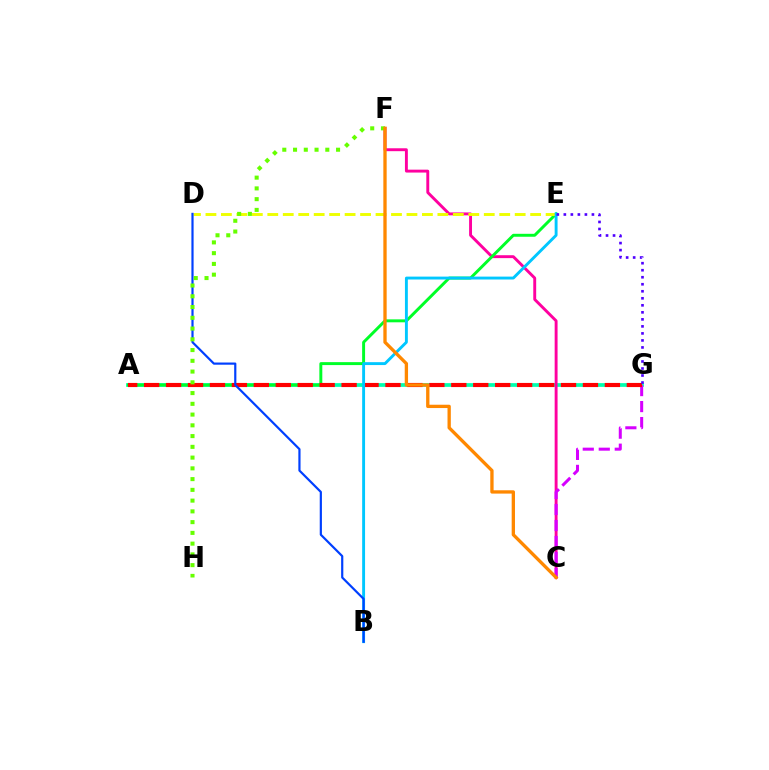{('A', 'G'): [{'color': '#00ffaf', 'line_style': 'solid', 'thickness': 2.68}, {'color': '#ff0000', 'line_style': 'dashed', 'thickness': 2.98}], ('C', 'F'): [{'color': '#ff00a0', 'line_style': 'solid', 'thickness': 2.09}, {'color': '#ff8800', 'line_style': 'solid', 'thickness': 2.39}], ('A', 'E'): [{'color': '#00ff27', 'line_style': 'solid', 'thickness': 2.12}], ('C', 'G'): [{'color': '#d600ff', 'line_style': 'dashed', 'thickness': 2.17}], ('D', 'E'): [{'color': '#eeff00', 'line_style': 'dashed', 'thickness': 2.1}], ('B', 'E'): [{'color': '#00c7ff', 'line_style': 'solid', 'thickness': 2.08}], ('B', 'D'): [{'color': '#003fff', 'line_style': 'solid', 'thickness': 1.57}], ('F', 'H'): [{'color': '#66ff00', 'line_style': 'dotted', 'thickness': 2.92}], ('E', 'G'): [{'color': '#4f00ff', 'line_style': 'dotted', 'thickness': 1.91}]}